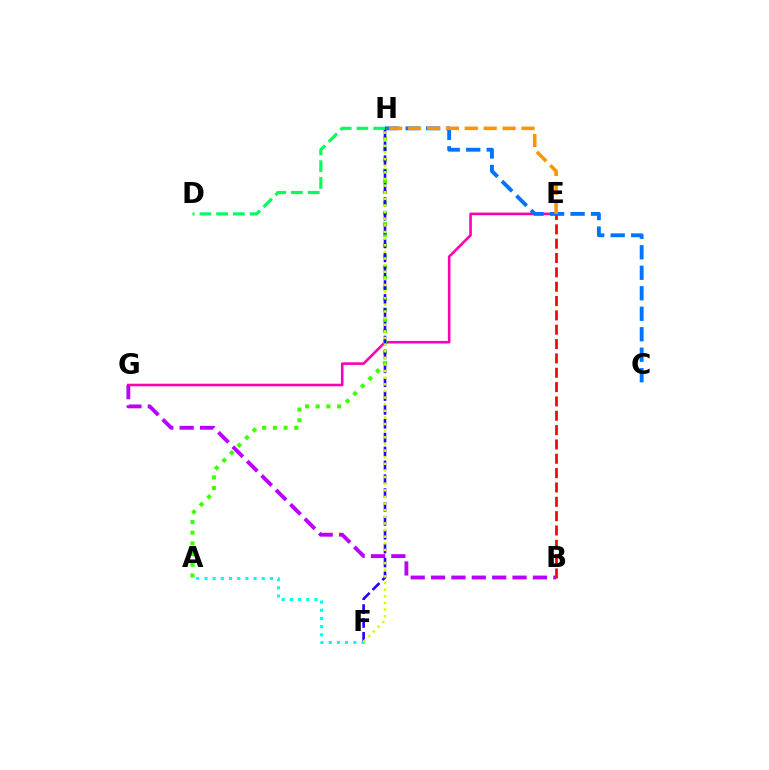{('E', 'G'): [{'color': '#ff00ac', 'line_style': 'solid', 'thickness': 1.87}], ('B', 'E'): [{'color': '#ff0000', 'line_style': 'dashed', 'thickness': 1.95}], ('C', 'H'): [{'color': '#0074ff', 'line_style': 'dashed', 'thickness': 2.78}], ('A', 'H'): [{'color': '#3dff00', 'line_style': 'dotted', 'thickness': 2.91}], ('F', 'H'): [{'color': '#2500ff', 'line_style': 'dashed', 'thickness': 1.88}, {'color': '#d1ff00', 'line_style': 'dotted', 'thickness': 1.8}], ('A', 'F'): [{'color': '#00fff6', 'line_style': 'dotted', 'thickness': 2.22}], ('E', 'H'): [{'color': '#ff9400', 'line_style': 'dashed', 'thickness': 2.57}], ('D', 'H'): [{'color': '#00ff5c', 'line_style': 'dashed', 'thickness': 2.27}], ('B', 'G'): [{'color': '#b900ff', 'line_style': 'dashed', 'thickness': 2.77}]}